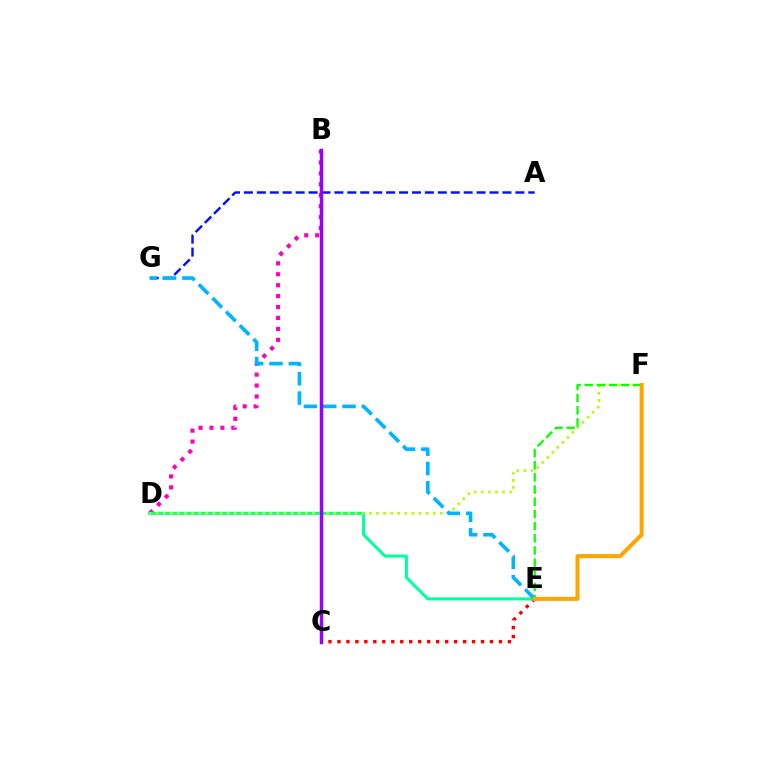{('C', 'E'): [{'color': '#ff0000', 'line_style': 'dotted', 'thickness': 2.44}], ('B', 'D'): [{'color': '#ff00bd', 'line_style': 'dotted', 'thickness': 2.97}], ('A', 'G'): [{'color': '#0010ff', 'line_style': 'dashed', 'thickness': 1.76}], ('D', 'E'): [{'color': '#00ff9d', 'line_style': 'solid', 'thickness': 2.18}], ('D', 'F'): [{'color': '#b3ff00', 'line_style': 'dotted', 'thickness': 1.93}], ('E', 'G'): [{'color': '#00b5ff', 'line_style': 'dashed', 'thickness': 2.62}], ('B', 'C'): [{'color': '#9b00ff', 'line_style': 'solid', 'thickness': 2.49}], ('E', 'F'): [{'color': '#08ff00', 'line_style': 'dashed', 'thickness': 1.65}, {'color': '#ffa500', 'line_style': 'solid', 'thickness': 2.89}]}